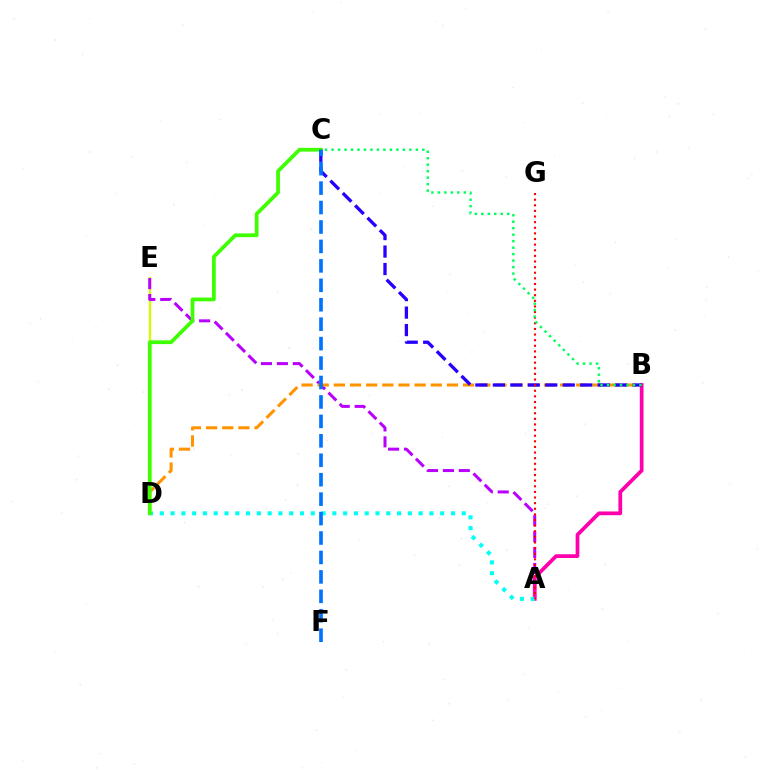{('D', 'E'): [{'color': '#d1ff00', 'line_style': 'solid', 'thickness': 1.7}], ('A', 'E'): [{'color': '#b900ff', 'line_style': 'dashed', 'thickness': 2.16}], ('B', 'D'): [{'color': '#ff9400', 'line_style': 'dashed', 'thickness': 2.2}], ('A', 'B'): [{'color': '#ff00ac', 'line_style': 'solid', 'thickness': 2.69}], ('A', 'D'): [{'color': '#00fff6', 'line_style': 'dotted', 'thickness': 2.93}], ('C', 'D'): [{'color': '#3dff00', 'line_style': 'solid', 'thickness': 2.69}], ('B', 'C'): [{'color': '#2500ff', 'line_style': 'dashed', 'thickness': 2.37}, {'color': '#00ff5c', 'line_style': 'dotted', 'thickness': 1.76}], ('C', 'F'): [{'color': '#0074ff', 'line_style': 'dashed', 'thickness': 2.64}], ('A', 'G'): [{'color': '#ff0000', 'line_style': 'dotted', 'thickness': 1.53}]}